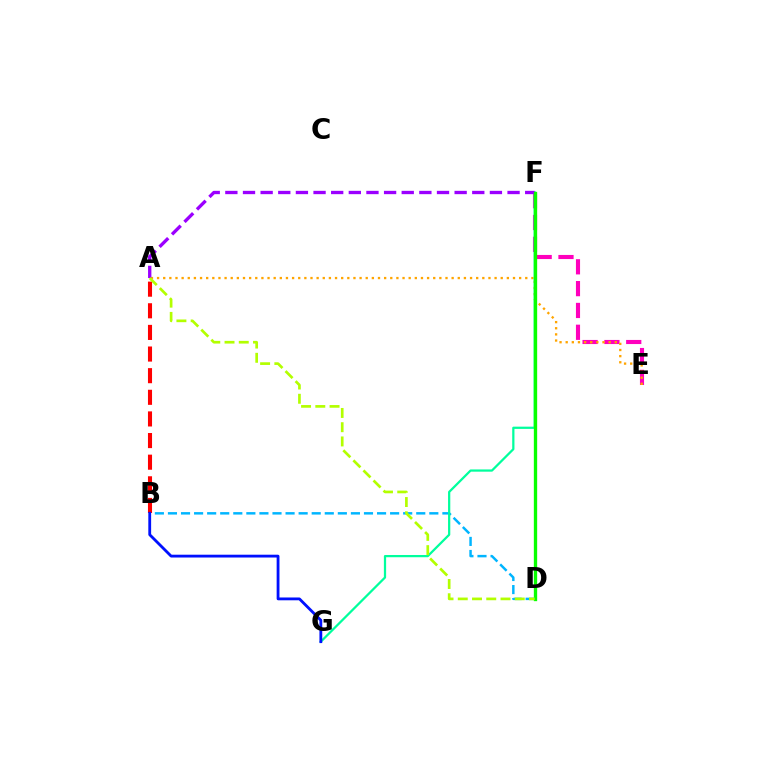{('A', 'B'): [{'color': '#ff0000', 'line_style': 'dashed', 'thickness': 2.94}], ('B', 'D'): [{'color': '#00b5ff', 'line_style': 'dashed', 'thickness': 1.78}], ('E', 'F'): [{'color': '#ff00bd', 'line_style': 'dashed', 'thickness': 2.96}], ('A', 'E'): [{'color': '#ffa500', 'line_style': 'dotted', 'thickness': 1.67}], ('F', 'G'): [{'color': '#00ff9d', 'line_style': 'solid', 'thickness': 1.61}], ('A', 'F'): [{'color': '#9b00ff', 'line_style': 'dashed', 'thickness': 2.4}], ('D', 'F'): [{'color': '#08ff00', 'line_style': 'solid', 'thickness': 2.4}], ('B', 'G'): [{'color': '#0010ff', 'line_style': 'solid', 'thickness': 2.03}], ('A', 'D'): [{'color': '#b3ff00', 'line_style': 'dashed', 'thickness': 1.93}]}